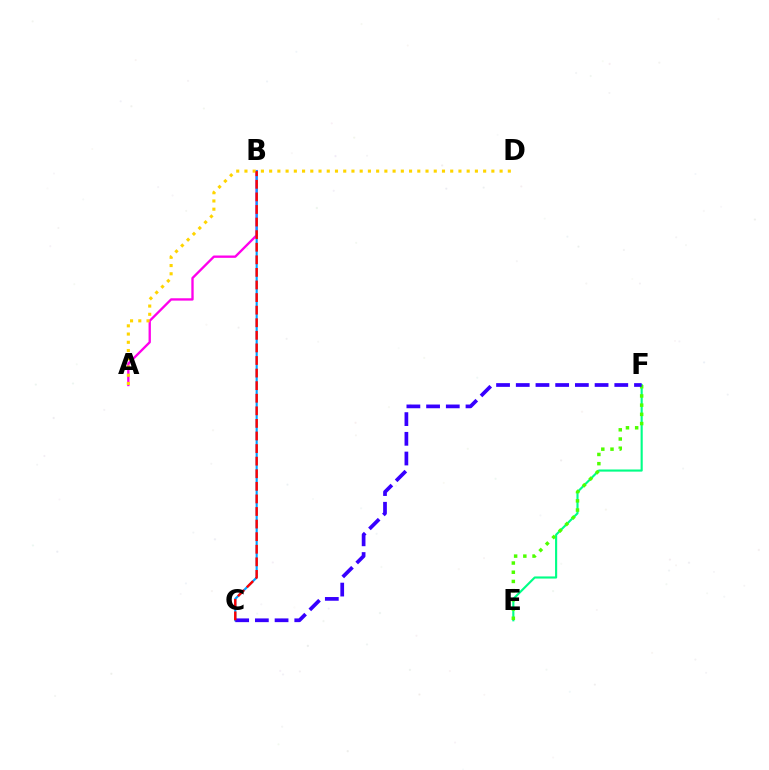{('E', 'F'): [{'color': '#00ff86', 'line_style': 'solid', 'thickness': 1.54}, {'color': '#4fff00', 'line_style': 'dotted', 'thickness': 2.5}], ('A', 'B'): [{'color': '#ff00ed', 'line_style': 'solid', 'thickness': 1.68}], ('B', 'C'): [{'color': '#009eff', 'line_style': 'solid', 'thickness': 1.53}, {'color': '#ff0000', 'line_style': 'dashed', 'thickness': 1.71}], ('A', 'D'): [{'color': '#ffd500', 'line_style': 'dotted', 'thickness': 2.24}], ('C', 'F'): [{'color': '#3700ff', 'line_style': 'dashed', 'thickness': 2.68}]}